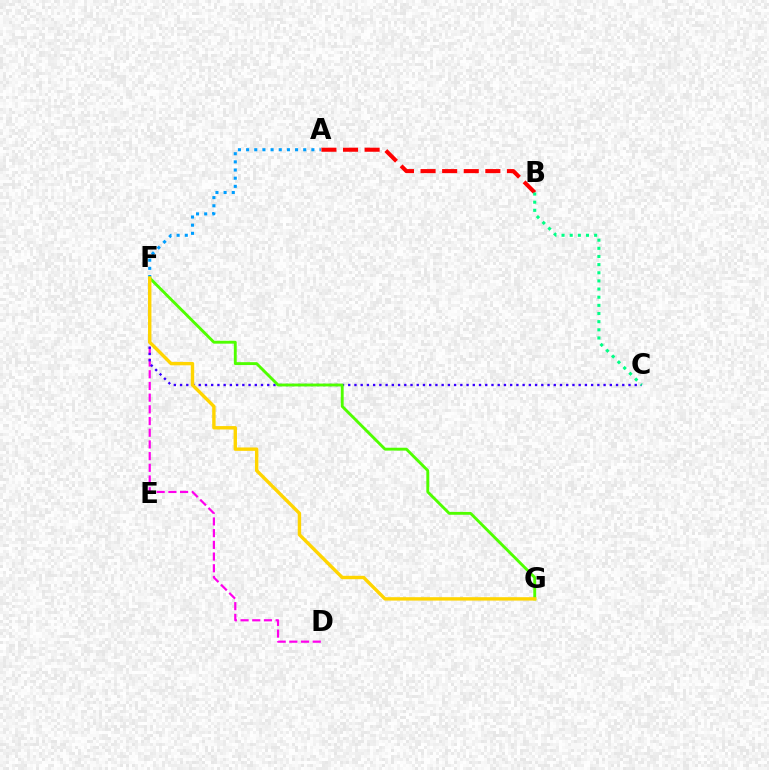{('D', 'F'): [{'color': '#ff00ed', 'line_style': 'dashed', 'thickness': 1.59}], ('A', 'B'): [{'color': '#ff0000', 'line_style': 'dashed', 'thickness': 2.93}], ('C', 'F'): [{'color': '#3700ff', 'line_style': 'dotted', 'thickness': 1.69}], ('A', 'F'): [{'color': '#009eff', 'line_style': 'dotted', 'thickness': 2.22}], ('F', 'G'): [{'color': '#4fff00', 'line_style': 'solid', 'thickness': 2.07}, {'color': '#ffd500', 'line_style': 'solid', 'thickness': 2.44}], ('B', 'C'): [{'color': '#00ff86', 'line_style': 'dotted', 'thickness': 2.21}]}